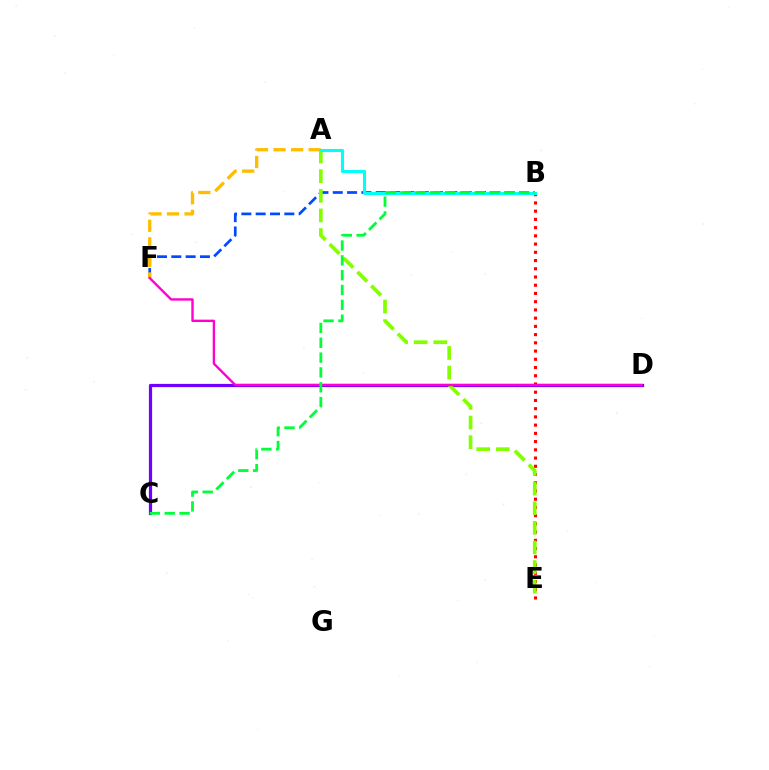{('C', 'D'): [{'color': '#7200ff', 'line_style': 'solid', 'thickness': 2.32}], ('B', 'F'): [{'color': '#004bff', 'line_style': 'dashed', 'thickness': 1.95}], ('B', 'E'): [{'color': '#ff0000', 'line_style': 'dotted', 'thickness': 2.24}], ('A', 'E'): [{'color': '#84ff00', 'line_style': 'dashed', 'thickness': 2.66}], ('A', 'F'): [{'color': '#ffbd00', 'line_style': 'dashed', 'thickness': 2.39}], ('A', 'B'): [{'color': '#00fff6', 'line_style': 'solid', 'thickness': 2.21}], ('D', 'F'): [{'color': '#ff00cf', 'line_style': 'solid', 'thickness': 1.71}], ('B', 'C'): [{'color': '#00ff39', 'line_style': 'dashed', 'thickness': 2.01}]}